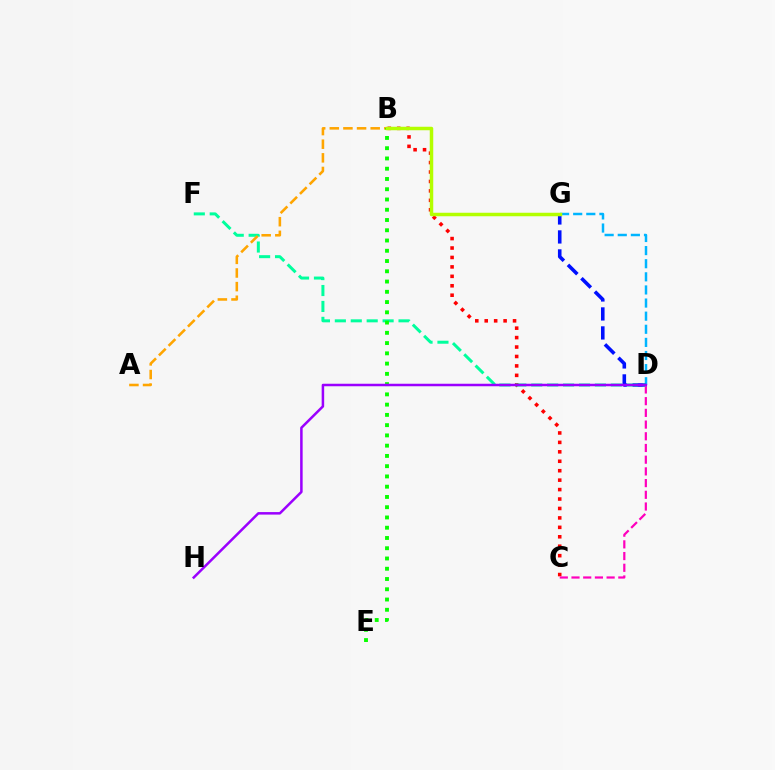{('B', 'C'): [{'color': '#ff0000', 'line_style': 'dotted', 'thickness': 2.56}], ('D', 'G'): [{'color': '#00b5ff', 'line_style': 'dashed', 'thickness': 1.78}, {'color': '#0010ff', 'line_style': 'dashed', 'thickness': 2.58}], ('C', 'D'): [{'color': '#ff00bd', 'line_style': 'dashed', 'thickness': 1.59}], ('D', 'F'): [{'color': '#00ff9d', 'line_style': 'dashed', 'thickness': 2.16}], ('A', 'B'): [{'color': '#ffa500', 'line_style': 'dashed', 'thickness': 1.85}], ('B', 'E'): [{'color': '#08ff00', 'line_style': 'dotted', 'thickness': 2.79}], ('B', 'G'): [{'color': '#b3ff00', 'line_style': 'solid', 'thickness': 2.51}], ('D', 'H'): [{'color': '#9b00ff', 'line_style': 'solid', 'thickness': 1.81}]}